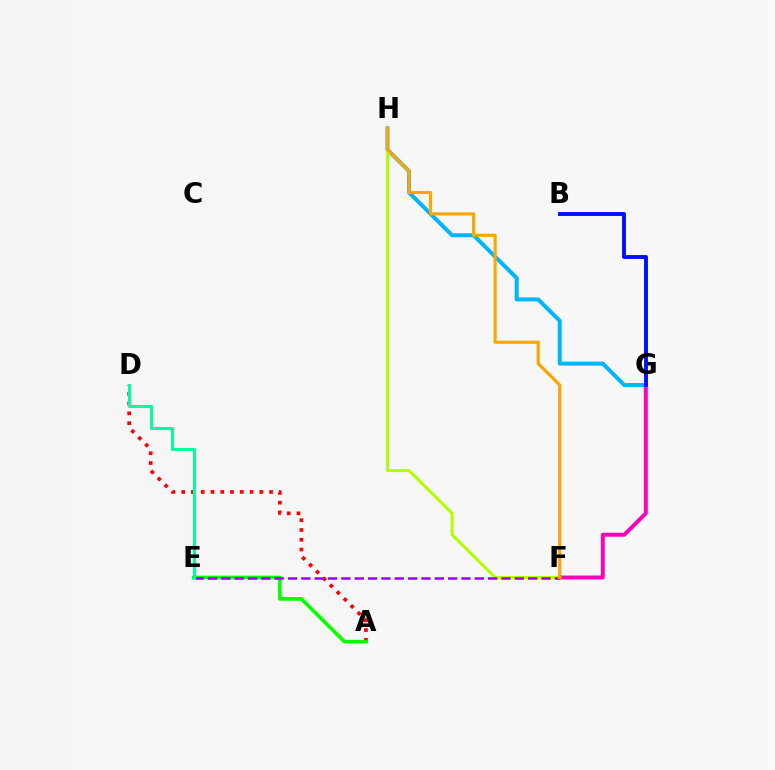{('A', 'D'): [{'color': '#ff0000', 'line_style': 'dotted', 'thickness': 2.65}], ('G', 'H'): [{'color': '#00b5ff', 'line_style': 'solid', 'thickness': 2.87}], ('F', 'G'): [{'color': '#ff00bd', 'line_style': 'solid', 'thickness': 2.85}], ('A', 'E'): [{'color': '#08ff00', 'line_style': 'solid', 'thickness': 2.63}], ('F', 'H'): [{'color': '#b3ff00', 'line_style': 'solid', 'thickness': 2.21}, {'color': '#ffa500', 'line_style': 'solid', 'thickness': 2.27}], ('E', 'F'): [{'color': '#9b00ff', 'line_style': 'dashed', 'thickness': 1.81}], ('D', 'E'): [{'color': '#00ff9d', 'line_style': 'solid', 'thickness': 2.19}], ('B', 'G'): [{'color': '#0010ff', 'line_style': 'solid', 'thickness': 2.81}]}